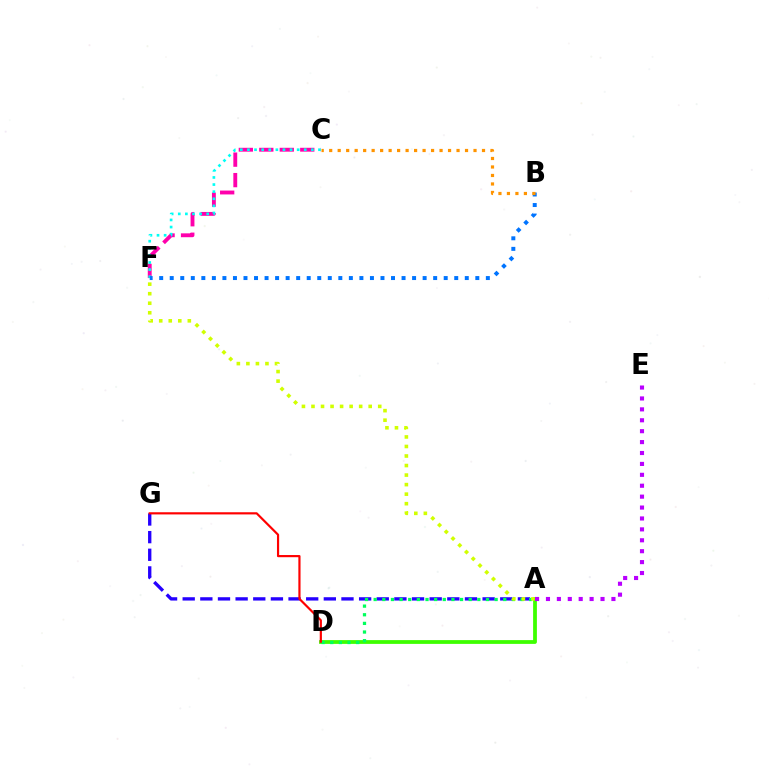{('A', 'D'): [{'color': '#3dff00', 'line_style': 'solid', 'thickness': 2.71}, {'color': '#00ff5c', 'line_style': 'dotted', 'thickness': 2.35}], ('C', 'F'): [{'color': '#ff00ac', 'line_style': 'dashed', 'thickness': 2.78}, {'color': '#00fff6', 'line_style': 'dotted', 'thickness': 1.93}], ('A', 'G'): [{'color': '#2500ff', 'line_style': 'dashed', 'thickness': 2.4}], ('D', 'G'): [{'color': '#ff0000', 'line_style': 'solid', 'thickness': 1.57}], ('A', 'E'): [{'color': '#b900ff', 'line_style': 'dotted', 'thickness': 2.96}], ('A', 'F'): [{'color': '#d1ff00', 'line_style': 'dotted', 'thickness': 2.59}], ('B', 'F'): [{'color': '#0074ff', 'line_style': 'dotted', 'thickness': 2.86}], ('B', 'C'): [{'color': '#ff9400', 'line_style': 'dotted', 'thickness': 2.31}]}